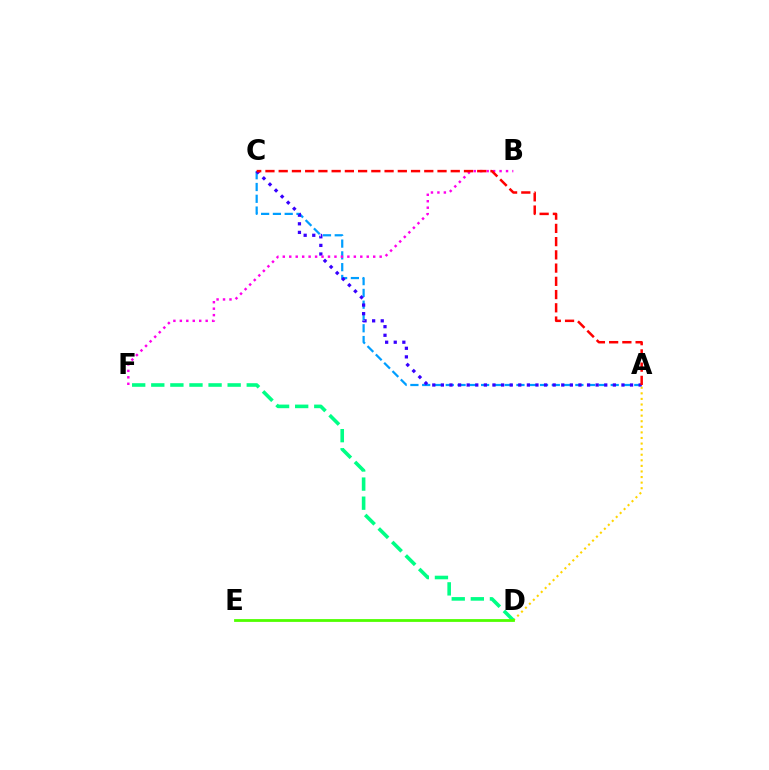{('A', 'C'): [{'color': '#009eff', 'line_style': 'dashed', 'thickness': 1.6}, {'color': '#3700ff', 'line_style': 'dotted', 'thickness': 2.34}, {'color': '#ff0000', 'line_style': 'dashed', 'thickness': 1.8}], ('B', 'F'): [{'color': '#ff00ed', 'line_style': 'dotted', 'thickness': 1.75}], ('A', 'D'): [{'color': '#ffd500', 'line_style': 'dotted', 'thickness': 1.52}], ('D', 'F'): [{'color': '#00ff86', 'line_style': 'dashed', 'thickness': 2.59}], ('D', 'E'): [{'color': '#4fff00', 'line_style': 'solid', 'thickness': 2.01}]}